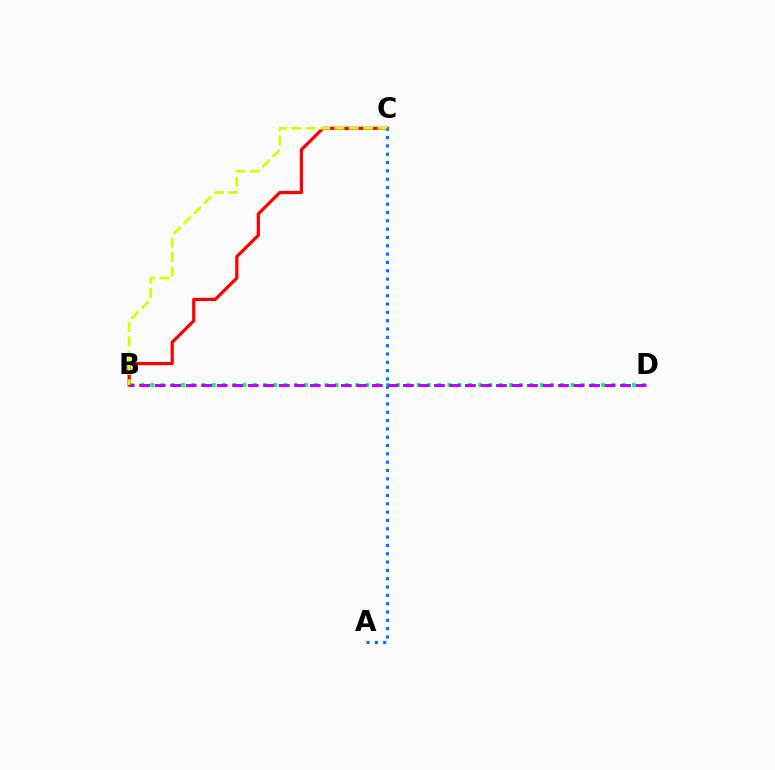{('B', 'D'): [{'color': '#00ff5c', 'line_style': 'dotted', 'thickness': 2.78}, {'color': '#b900ff', 'line_style': 'dashed', 'thickness': 2.11}], ('B', 'C'): [{'color': '#ff0000', 'line_style': 'solid', 'thickness': 2.31}, {'color': '#d1ff00', 'line_style': 'dashed', 'thickness': 1.95}], ('A', 'C'): [{'color': '#0074ff', 'line_style': 'dotted', 'thickness': 2.26}]}